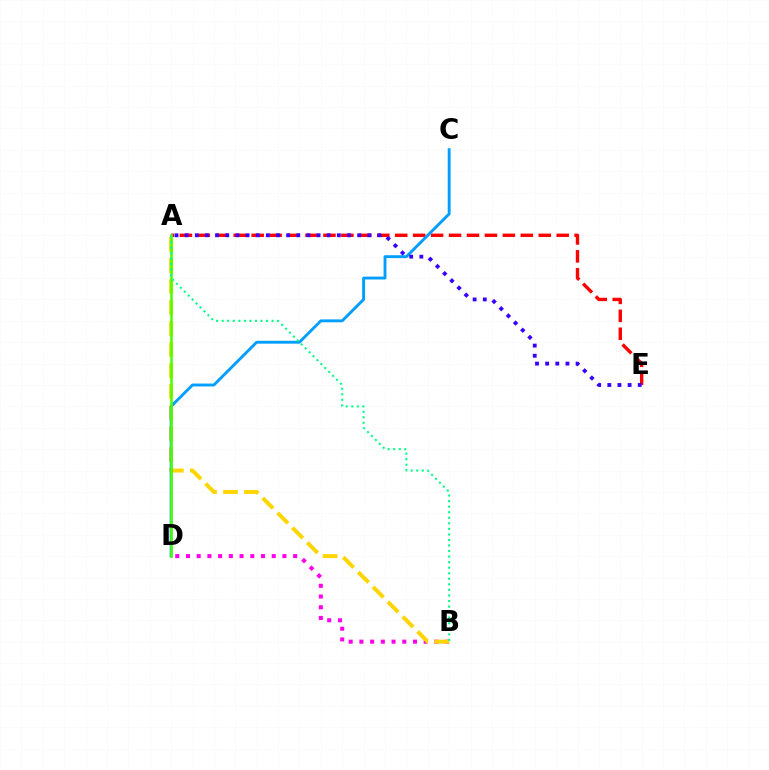{('B', 'D'): [{'color': '#ff00ed', 'line_style': 'dotted', 'thickness': 2.91}], ('A', 'E'): [{'color': '#ff0000', 'line_style': 'dashed', 'thickness': 2.44}, {'color': '#3700ff', 'line_style': 'dotted', 'thickness': 2.76}], ('A', 'B'): [{'color': '#ffd500', 'line_style': 'dashed', 'thickness': 2.86}, {'color': '#00ff86', 'line_style': 'dotted', 'thickness': 1.51}], ('C', 'D'): [{'color': '#009eff', 'line_style': 'solid', 'thickness': 2.07}], ('A', 'D'): [{'color': '#4fff00', 'line_style': 'solid', 'thickness': 1.86}]}